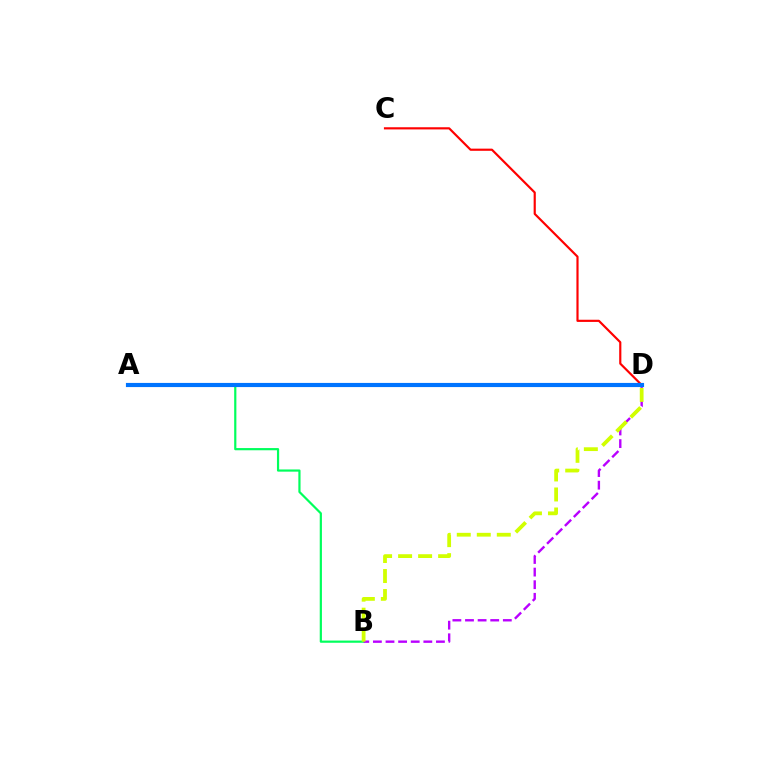{('A', 'B'): [{'color': '#00ff5c', 'line_style': 'solid', 'thickness': 1.58}], ('B', 'D'): [{'color': '#b900ff', 'line_style': 'dashed', 'thickness': 1.71}, {'color': '#d1ff00', 'line_style': 'dashed', 'thickness': 2.72}], ('C', 'D'): [{'color': '#ff0000', 'line_style': 'solid', 'thickness': 1.56}], ('A', 'D'): [{'color': '#0074ff', 'line_style': 'solid', 'thickness': 2.98}]}